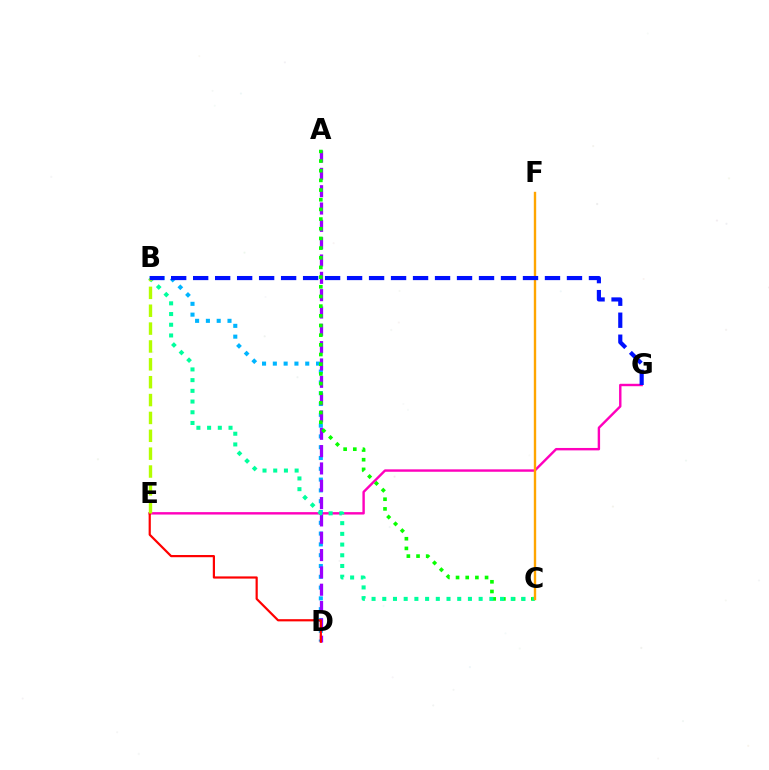{('E', 'G'): [{'color': '#ff00bd', 'line_style': 'solid', 'thickness': 1.74}], ('B', 'D'): [{'color': '#00b5ff', 'line_style': 'dotted', 'thickness': 2.93}], ('A', 'D'): [{'color': '#9b00ff', 'line_style': 'dashed', 'thickness': 2.35}], ('A', 'C'): [{'color': '#08ff00', 'line_style': 'dotted', 'thickness': 2.63}], ('B', 'C'): [{'color': '#00ff9d', 'line_style': 'dotted', 'thickness': 2.91}], ('D', 'E'): [{'color': '#ff0000', 'line_style': 'solid', 'thickness': 1.58}], ('B', 'E'): [{'color': '#b3ff00', 'line_style': 'dashed', 'thickness': 2.43}], ('C', 'F'): [{'color': '#ffa500', 'line_style': 'solid', 'thickness': 1.71}], ('B', 'G'): [{'color': '#0010ff', 'line_style': 'dashed', 'thickness': 2.99}]}